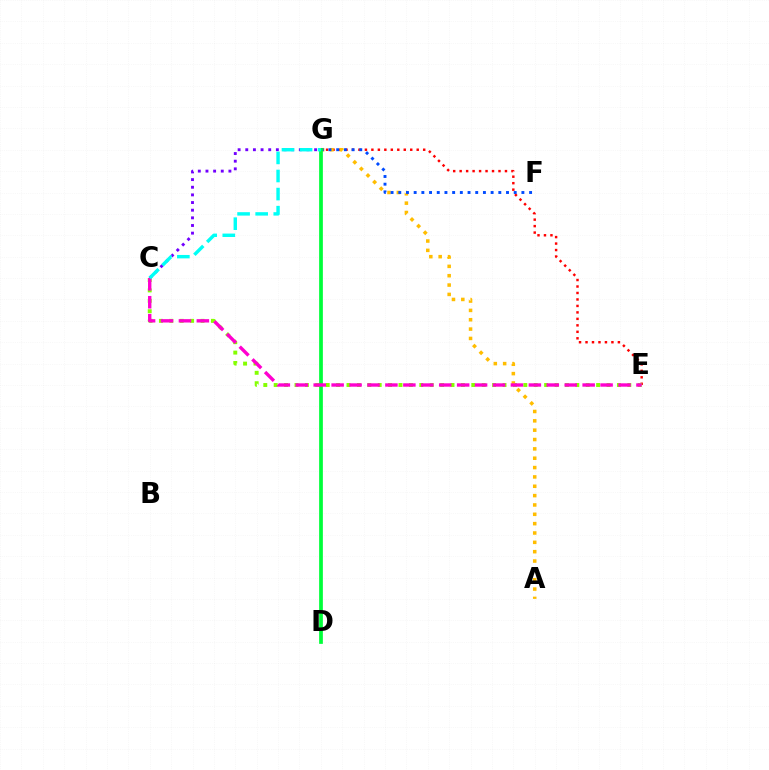{('E', 'G'): [{'color': '#ff0000', 'line_style': 'dotted', 'thickness': 1.76}], ('C', 'G'): [{'color': '#7200ff', 'line_style': 'dotted', 'thickness': 2.08}, {'color': '#00fff6', 'line_style': 'dashed', 'thickness': 2.46}], ('C', 'E'): [{'color': '#84ff00', 'line_style': 'dotted', 'thickness': 2.83}, {'color': '#ff00cf', 'line_style': 'dashed', 'thickness': 2.44}], ('A', 'G'): [{'color': '#ffbd00', 'line_style': 'dotted', 'thickness': 2.54}], ('F', 'G'): [{'color': '#004bff', 'line_style': 'dotted', 'thickness': 2.09}], ('D', 'G'): [{'color': '#00ff39', 'line_style': 'solid', 'thickness': 2.68}]}